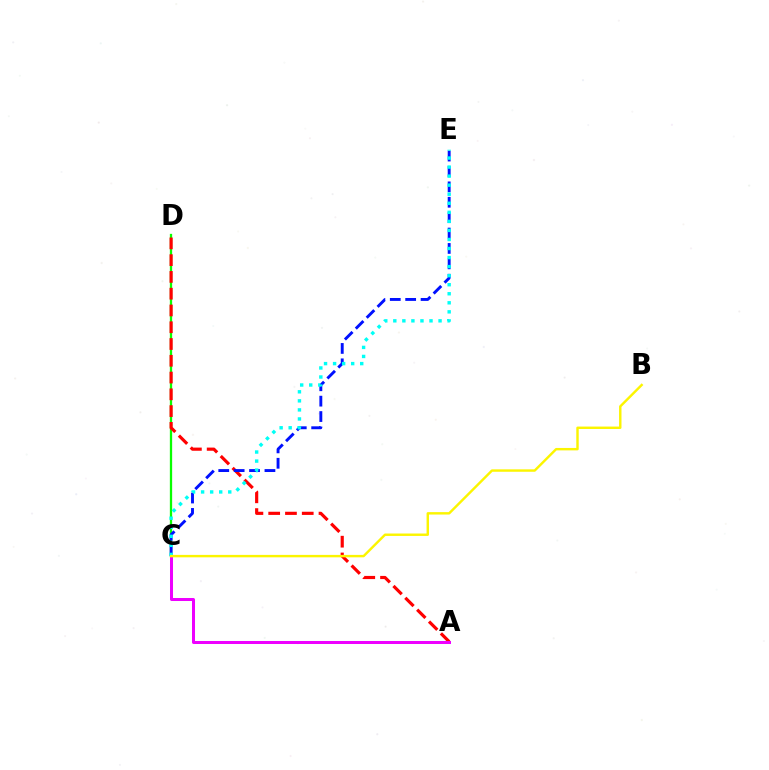{('C', 'D'): [{'color': '#08ff00', 'line_style': 'solid', 'thickness': 1.65}], ('A', 'D'): [{'color': '#ff0000', 'line_style': 'dashed', 'thickness': 2.28}], ('C', 'E'): [{'color': '#0010ff', 'line_style': 'dashed', 'thickness': 2.09}, {'color': '#00fff6', 'line_style': 'dotted', 'thickness': 2.46}], ('A', 'C'): [{'color': '#ee00ff', 'line_style': 'solid', 'thickness': 2.17}], ('B', 'C'): [{'color': '#fcf500', 'line_style': 'solid', 'thickness': 1.74}]}